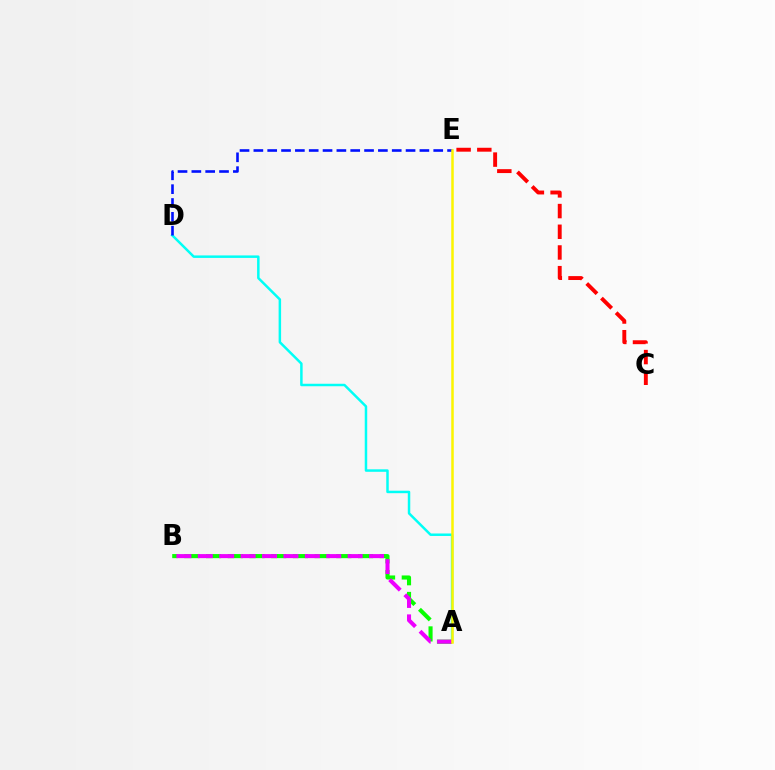{('A', 'D'): [{'color': '#00fff6', 'line_style': 'solid', 'thickness': 1.79}], ('C', 'E'): [{'color': '#ff0000', 'line_style': 'dashed', 'thickness': 2.81}], ('A', 'B'): [{'color': '#08ff00', 'line_style': 'dashed', 'thickness': 2.95}, {'color': '#ee00ff', 'line_style': 'dashed', 'thickness': 2.91}], ('D', 'E'): [{'color': '#0010ff', 'line_style': 'dashed', 'thickness': 1.88}], ('A', 'E'): [{'color': '#fcf500', 'line_style': 'solid', 'thickness': 1.81}]}